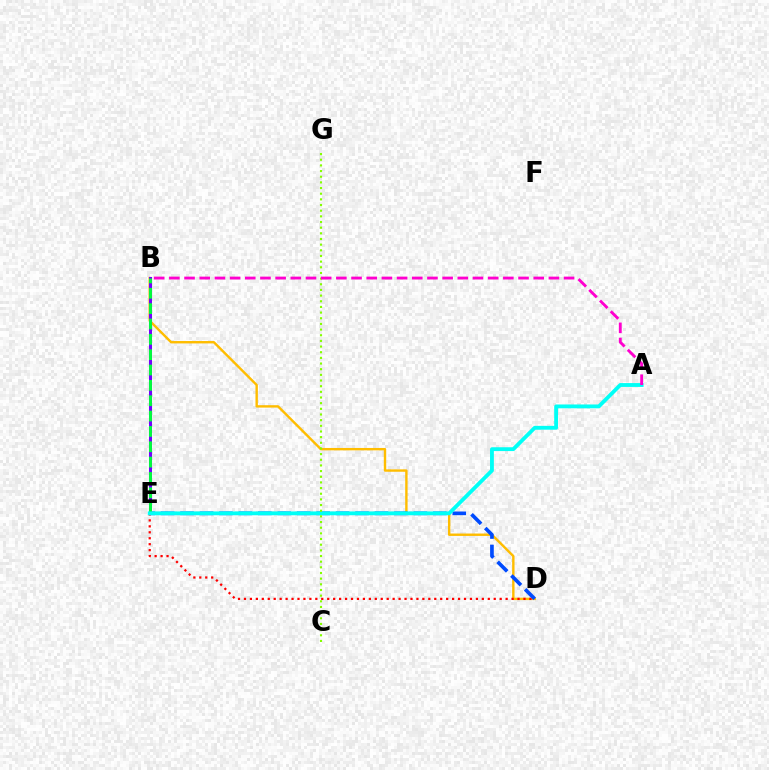{('B', 'D'): [{'color': '#ffbd00', 'line_style': 'solid', 'thickness': 1.73}], ('D', 'E'): [{'color': '#ff0000', 'line_style': 'dotted', 'thickness': 1.62}, {'color': '#004bff', 'line_style': 'dashed', 'thickness': 2.64}], ('B', 'E'): [{'color': '#7200ff', 'line_style': 'solid', 'thickness': 2.19}, {'color': '#00ff39', 'line_style': 'dashed', 'thickness': 2.08}], ('A', 'E'): [{'color': '#00fff6', 'line_style': 'solid', 'thickness': 2.76}], ('C', 'G'): [{'color': '#84ff00', 'line_style': 'dotted', 'thickness': 1.54}], ('A', 'B'): [{'color': '#ff00cf', 'line_style': 'dashed', 'thickness': 2.06}]}